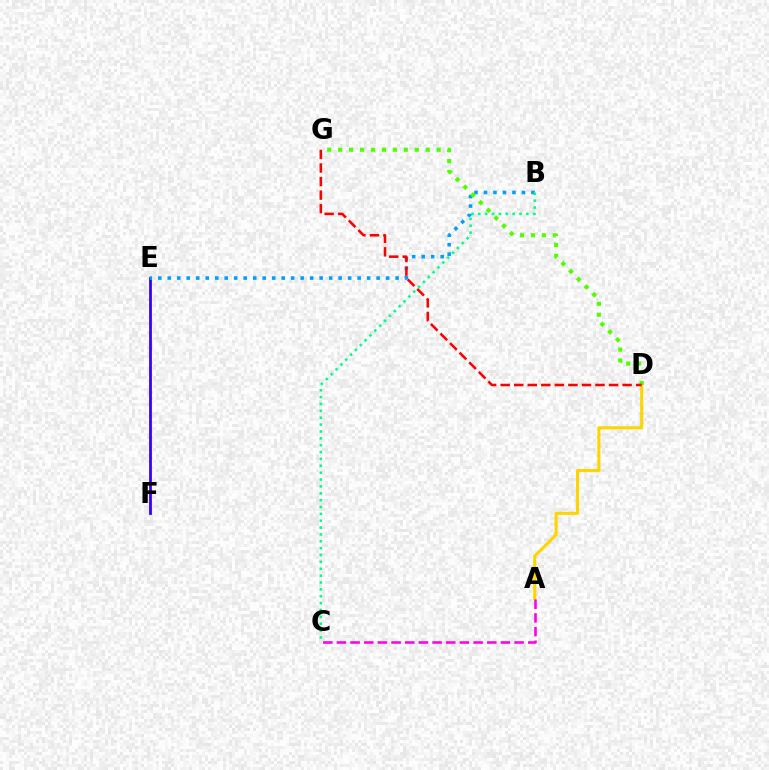{('A', 'D'): [{'color': '#ffd500', 'line_style': 'solid', 'thickness': 2.22}], ('E', 'F'): [{'color': '#3700ff', 'line_style': 'solid', 'thickness': 2.01}], ('A', 'C'): [{'color': '#ff00ed', 'line_style': 'dashed', 'thickness': 1.86}], ('B', 'E'): [{'color': '#009eff', 'line_style': 'dotted', 'thickness': 2.58}], ('D', 'G'): [{'color': '#4fff00', 'line_style': 'dotted', 'thickness': 2.97}, {'color': '#ff0000', 'line_style': 'dashed', 'thickness': 1.84}], ('B', 'C'): [{'color': '#00ff86', 'line_style': 'dotted', 'thickness': 1.87}]}